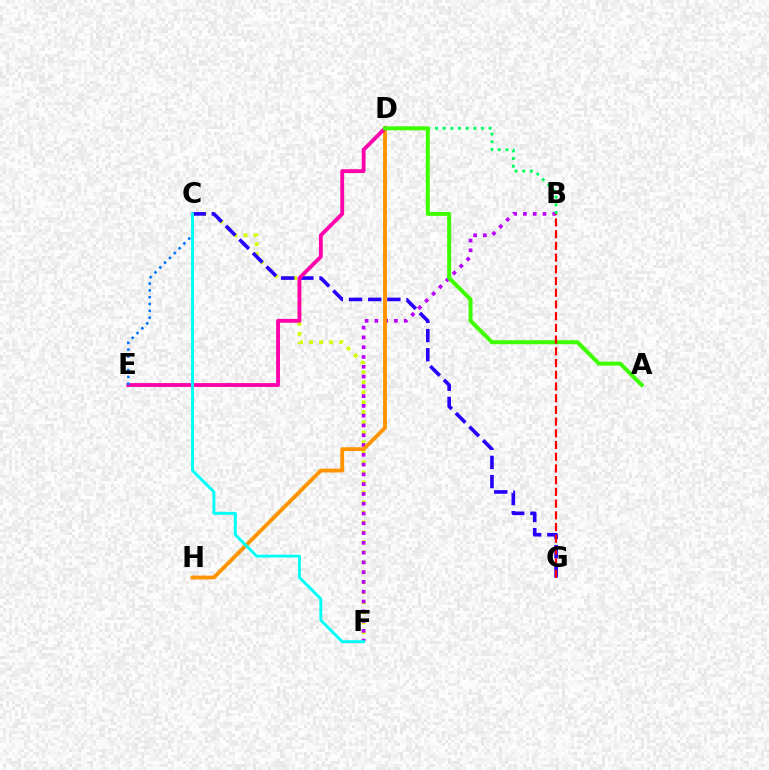{('C', 'F'): [{'color': '#d1ff00', 'line_style': 'dotted', 'thickness': 2.72}, {'color': '#00fff6', 'line_style': 'solid', 'thickness': 2.1}], ('B', 'F'): [{'color': '#b900ff', 'line_style': 'dotted', 'thickness': 2.66}], ('C', 'G'): [{'color': '#2500ff', 'line_style': 'dashed', 'thickness': 2.6}], ('D', 'H'): [{'color': '#ff9400', 'line_style': 'solid', 'thickness': 2.76}], ('B', 'D'): [{'color': '#00ff5c', 'line_style': 'dotted', 'thickness': 2.08}], ('D', 'E'): [{'color': '#ff00ac', 'line_style': 'solid', 'thickness': 2.76}], ('A', 'D'): [{'color': '#3dff00', 'line_style': 'solid', 'thickness': 2.86}], ('B', 'G'): [{'color': '#ff0000', 'line_style': 'dashed', 'thickness': 1.59}], ('C', 'E'): [{'color': '#0074ff', 'line_style': 'dotted', 'thickness': 1.85}]}